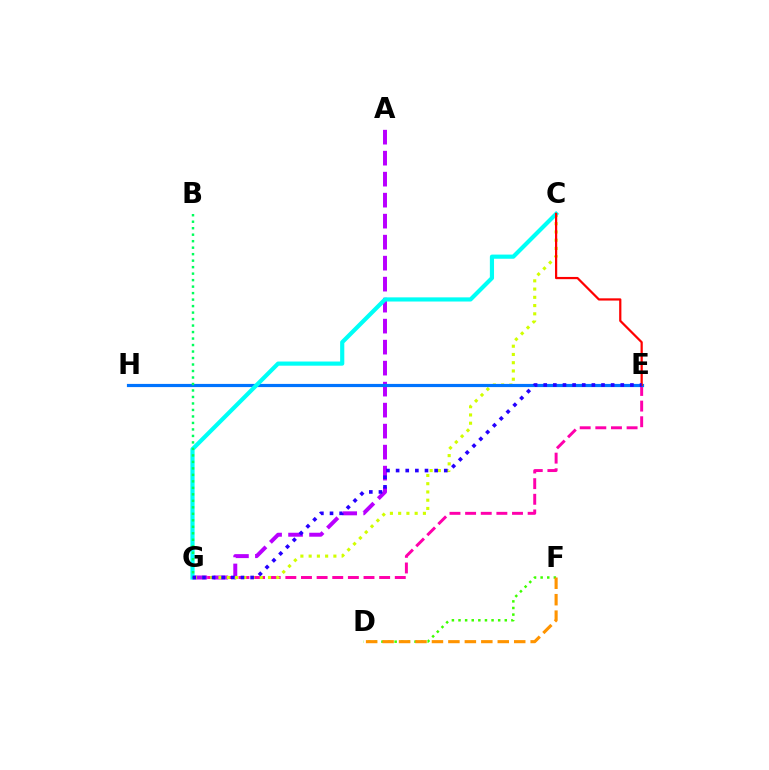{('E', 'G'): [{'color': '#ff00ac', 'line_style': 'dashed', 'thickness': 2.12}, {'color': '#2500ff', 'line_style': 'dotted', 'thickness': 2.62}], ('A', 'G'): [{'color': '#b900ff', 'line_style': 'dashed', 'thickness': 2.85}], ('D', 'F'): [{'color': '#3dff00', 'line_style': 'dotted', 'thickness': 1.8}, {'color': '#ff9400', 'line_style': 'dashed', 'thickness': 2.24}], ('C', 'G'): [{'color': '#d1ff00', 'line_style': 'dotted', 'thickness': 2.24}, {'color': '#00fff6', 'line_style': 'solid', 'thickness': 3.0}], ('E', 'H'): [{'color': '#0074ff', 'line_style': 'solid', 'thickness': 2.29}], ('B', 'G'): [{'color': '#00ff5c', 'line_style': 'dotted', 'thickness': 1.76}], ('C', 'E'): [{'color': '#ff0000', 'line_style': 'solid', 'thickness': 1.6}]}